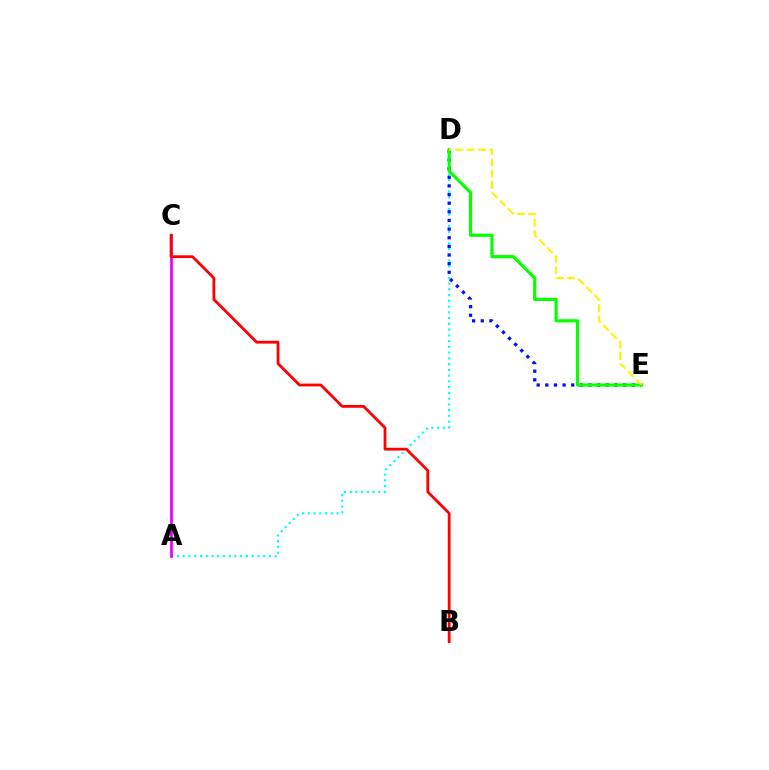{('A', 'D'): [{'color': '#00fff6', 'line_style': 'dotted', 'thickness': 1.56}], ('A', 'C'): [{'color': '#ee00ff', 'line_style': 'solid', 'thickness': 1.98}], ('D', 'E'): [{'color': '#0010ff', 'line_style': 'dotted', 'thickness': 2.35}, {'color': '#08ff00', 'line_style': 'solid', 'thickness': 2.28}, {'color': '#fcf500', 'line_style': 'dashed', 'thickness': 1.54}], ('B', 'C'): [{'color': '#ff0000', 'line_style': 'solid', 'thickness': 2.01}]}